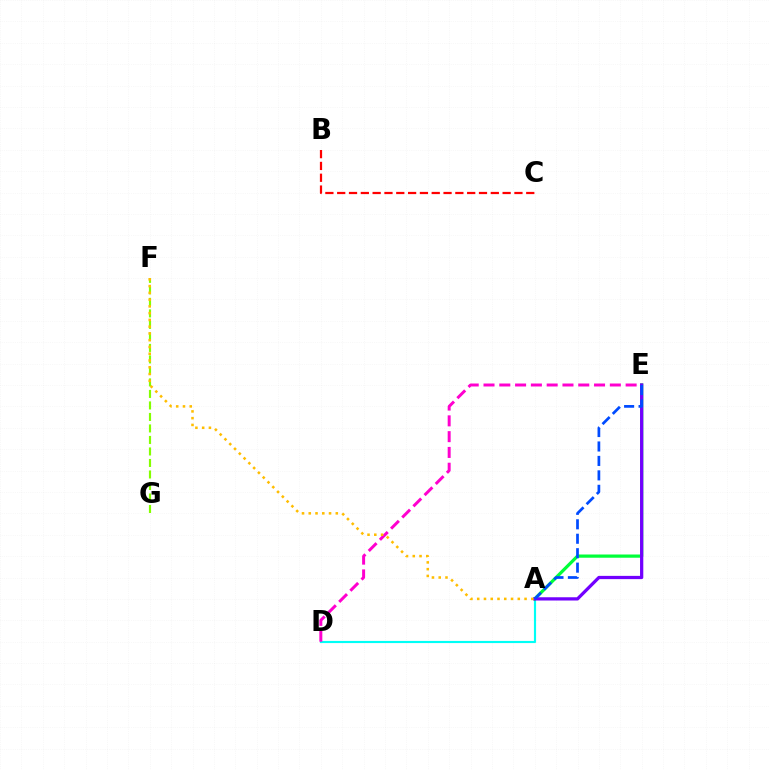{('A', 'D'): [{'color': '#00fff6', 'line_style': 'solid', 'thickness': 1.55}], ('D', 'E'): [{'color': '#ff00cf', 'line_style': 'dashed', 'thickness': 2.15}], ('F', 'G'): [{'color': '#84ff00', 'line_style': 'dashed', 'thickness': 1.56}], ('A', 'E'): [{'color': '#00ff39', 'line_style': 'solid', 'thickness': 2.32}, {'color': '#7200ff', 'line_style': 'solid', 'thickness': 2.34}, {'color': '#004bff', 'line_style': 'dashed', 'thickness': 1.96}], ('A', 'F'): [{'color': '#ffbd00', 'line_style': 'dotted', 'thickness': 1.84}], ('B', 'C'): [{'color': '#ff0000', 'line_style': 'dashed', 'thickness': 1.61}]}